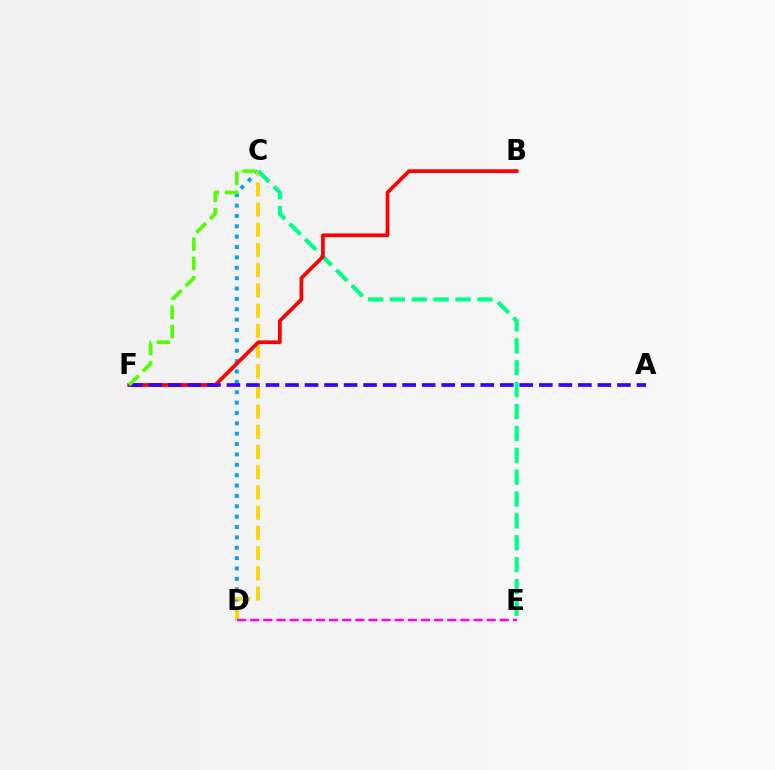{('C', 'D'): [{'color': '#009eff', 'line_style': 'dotted', 'thickness': 2.82}, {'color': '#ffd500', 'line_style': 'dashed', 'thickness': 2.75}], ('C', 'E'): [{'color': '#00ff86', 'line_style': 'dashed', 'thickness': 2.97}], ('D', 'E'): [{'color': '#ff00ed', 'line_style': 'dashed', 'thickness': 1.78}], ('B', 'F'): [{'color': '#ff0000', 'line_style': 'solid', 'thickness': 2.67}], ('A', 'F'): [{'color': '#3700ff', 'line_style': 'dashed', 'thickness': 2.65}], ('C', 'F'): [{'color': '#4fff00', 'line_style': 'dashed', 'thickness': 2.62}]}